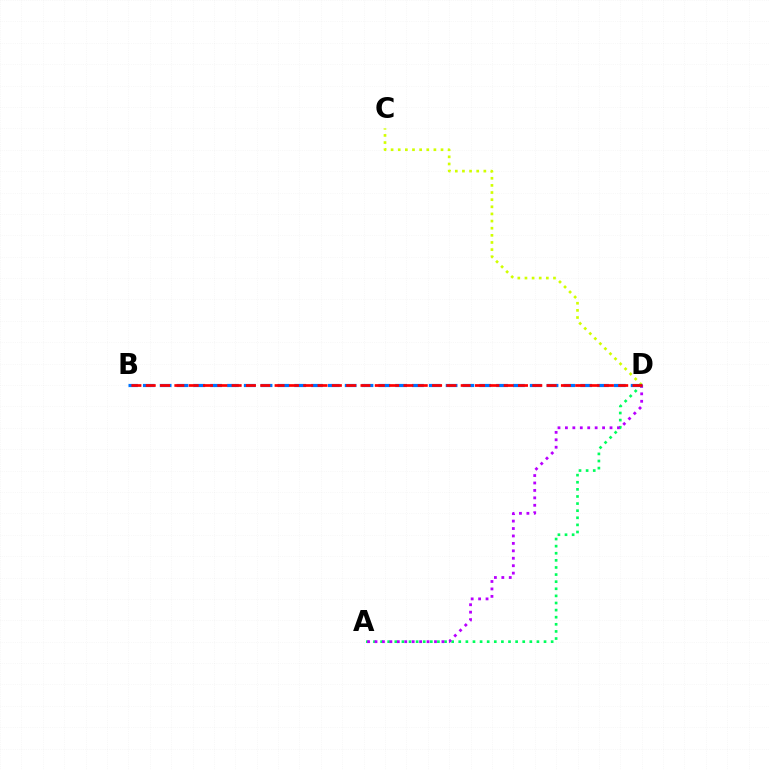{('A', 'D'): [{'color': '#00ff5c', 'line_style': 'dotted', 'thickness': 1.93}, {'color': '#b900ff', 'line_style': 'dotted', 'thickness': 2.02}], ('C', 'D'): [{'color': '#d1ff00', 'line_style': 'dotted', 'thickness': 1.94}], ('B', 'D'): [{'color': '#0074ff', 'line_style': 'dashed', 'thickness': 2.29}, {'color': '#ff0000', 'line_style': 'dashed', 'thickness': 1.94}]}